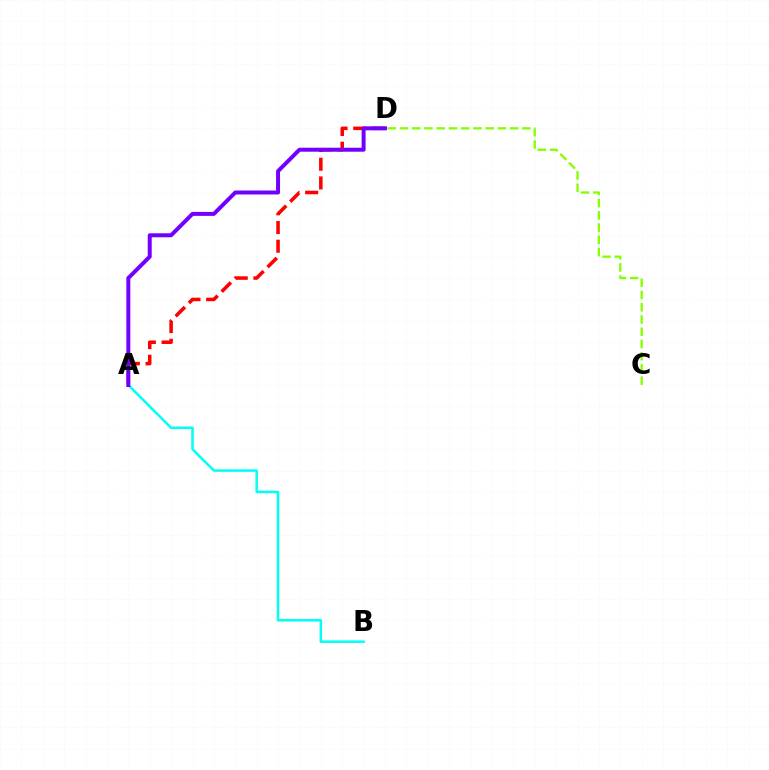{('A', 'B'): [{'color': '#00fff6', 'line_style': 'solid', 'thickness': 1.8}], ('A', 'D'): [{'color': '#ff0000', 'line_style': 'dashed', 'thickness': 2.54}, {'color': '#7200ff', 'line_style': 'solid', 'thickness': 2.86}], ('C', 'D'): [{'color': '#84ff00', 'line_style': 'dashed', 'thickness': 1.66}]}